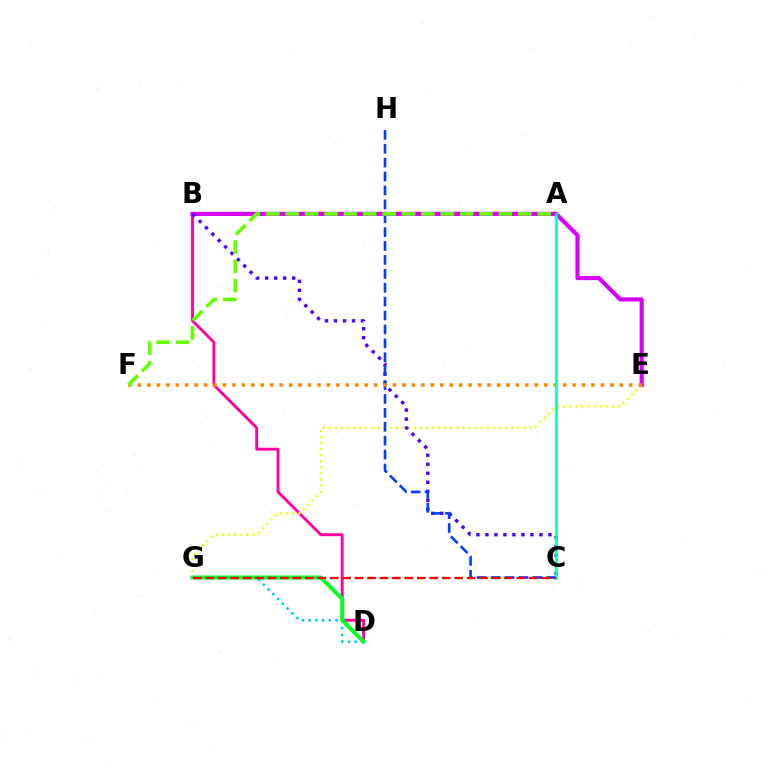{('B', 'D'): [{'color': '#ff00a0', 'line_style': 'solid', 'thickness': 2.06}], ('B', 'E'): [{'color': '#d600ff', 'line_style': 'solid', 'thickness': 2.98}], ('E', 'G'): [{'color': '#eeff00', 'line_style': 'dotted', 'thickness': 1.65}], ('B', 'C'): [{'color': '#4f00ff', 'line_style': 'dotted', 'thickness': 2.45}], ('C', 'H'): [{'color': '#003fff', 'line_style': 'dashed', 'thickness': 1.89}], ('E', 'F'): [{'color': '#ff8800', 'line_style': 'dotted', 'thickness': 2.57}], ('A', 'C'): [{'color': '#00ffaf', 'line_style': 'solid', 'thickness': 1.88}], ('D', 'G'): [{'color': '#00c7ff', 'line_style': 'dotted', 'thickness': 1.83}, {'color': '#00ff27', 'line_style': 'solid', 'thickness': 2.88}], ('C', 'G'): [{'color': '#ff0000', 'line_style': 'dashed', 'thickness': 1.69}], ('A', 'F'): [{'color': '#66ff00', 'line_style': 'dashed', 'thickness': 2.63}]}